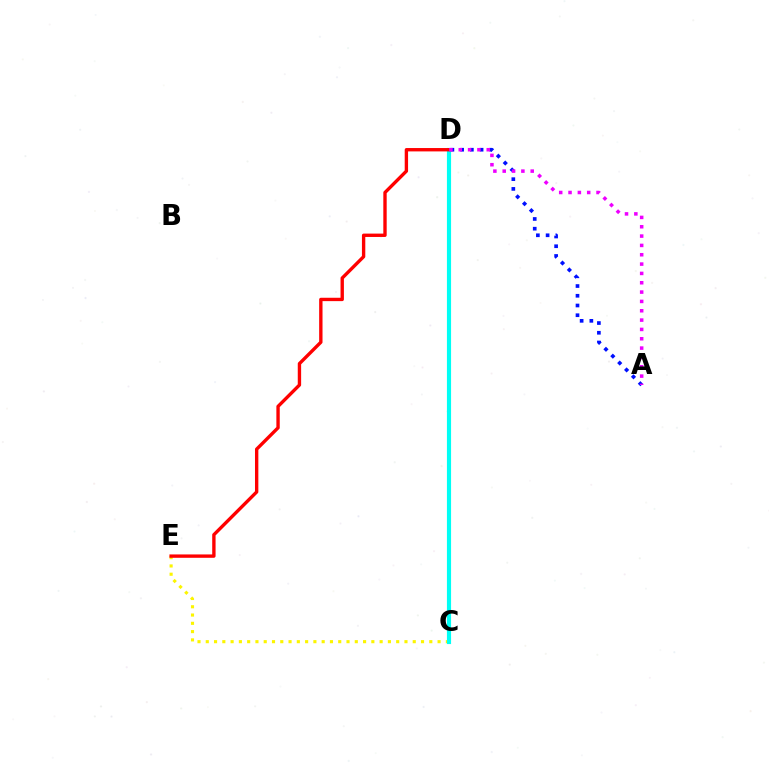{('C', 'E'): [{'color': '#fcf500', 'line_style': 'dotted', 'thickness': 2.25}], ('A', 'D'): [{'color': '#0010ff', 'line_style': 'dotted', 'thickness': 2.64}, {'color': '#ee00ff', 'line_style': 'dotted', 'thickness': 2.54}], ('C', 'D'): [{'color': '#08ff00', 'line_style': 'dashed', 'thickness': 1.64}, {'color': '#00fff6', 'line_style': 'solid', 'thickness': 2.99}], ('D', 'E'): [{'color': '#ff0000', 'line_style': 'solid', 'thickness': 2.42}]}